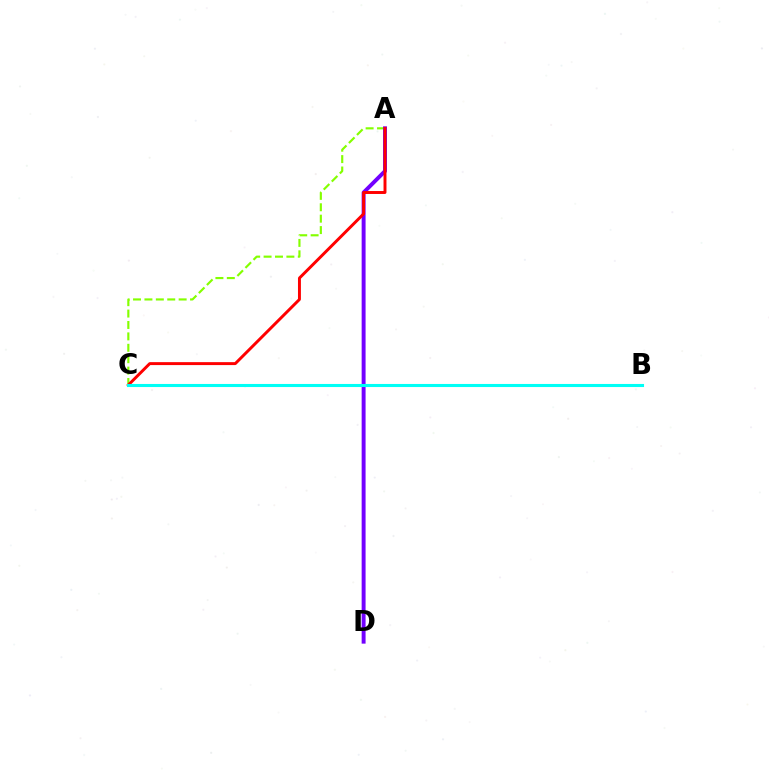{('A', 'C'): [{'color': '#84ff00', 'line_style': 'dashed', 'thickness': 1.55}, {'color': '#ff0000', 'line_style': 'solid', 'thickness': 2.12}], ('A', 'D'): [{'color': '#7200ff', 'line_style': 'solid', 'thickness': 2.83}], ('B', 'C'): [{'color': '#00fff6', 'line_style': 'solid', 'thickness': 2.22}]}